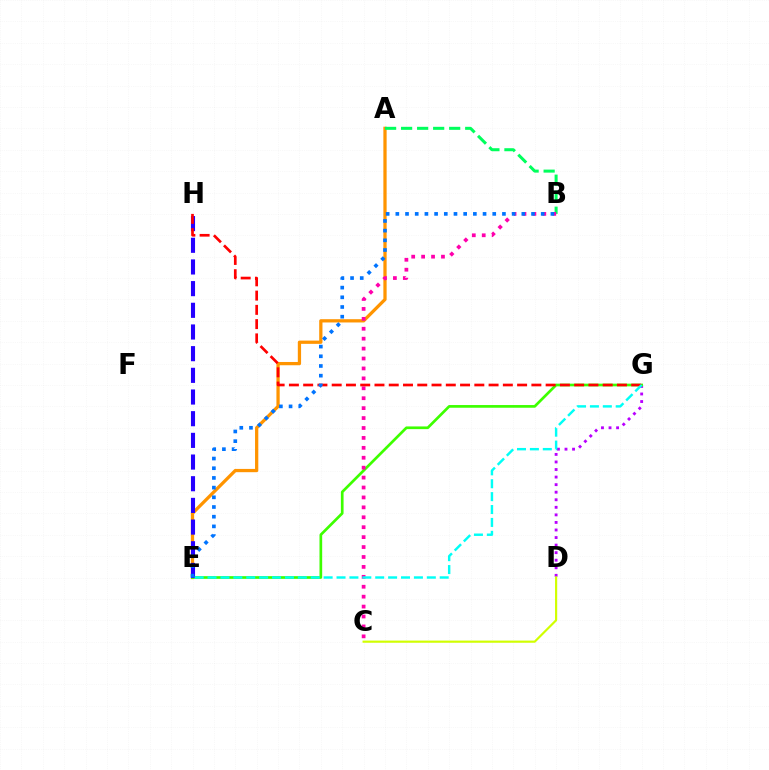{('D', 'G'): [{'color': '#b900ff', 'line_style': 'dotted', 'thickness': 2.05}], ('A', 'E'): [{'color': '#ff9400', 'line_style': 'solid', 'thickness': 2.35}], ('E', 'G'): [{'color': '#3dff00', 'line_style': 'solid', 'thickness': 1.94}, {'color': '#00fff6', 'line_style': 'dashed', 'thickness': 1.75}], ('C', 'D'): [{'color': '#d1ff00', 'line_style': 'solid', 'thickness': 1.56}], ('A', 'B'): [{'color': '#00ff5c', 'line_style': 'dashed', 'thickness': 2.18}], ('B', 'C'): [{'color': '#ff00ac', 'line_style': 'dotted', 'thickness': 2.7}], ('E', 'H'): [{'color': '#2500ff', 'line_style': 'dashed', 'thickness': 2.94}], ('G', 'H'): [{'color': '#ff0000', 'line_style': 'dashed', 'thickness': 1.94}], ('B', 'E'): [{'color': '#0074ff', 'line_style': 'dotted', 'thickness': 2.63}]}